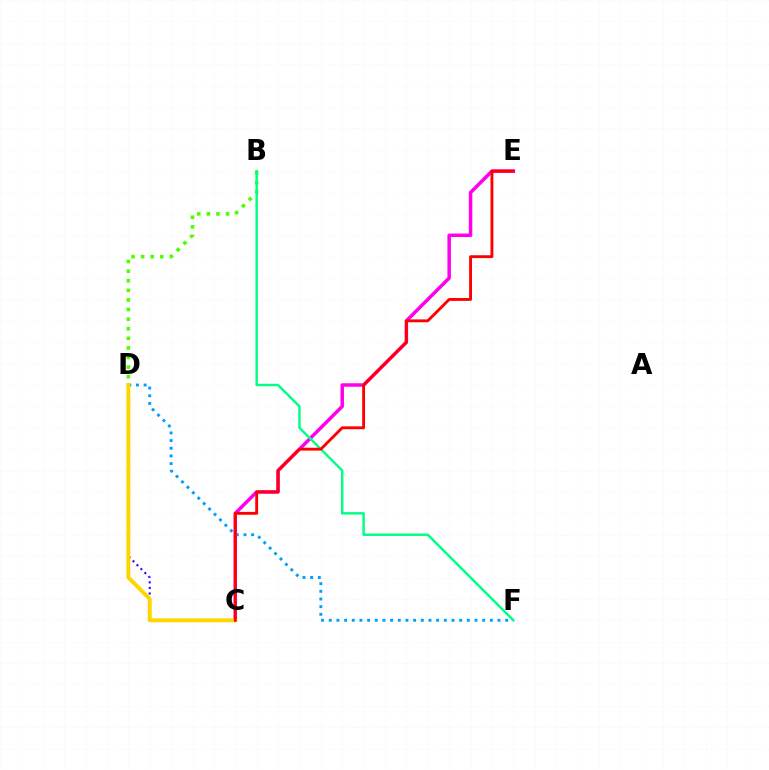{('D', 'F'): [{'color': '#009eff', 'line_style': 'dotted', 'thickness': 2.08}], ('B', 'D'): [{'color': '#4fff00', 'line_style': 'dotted', 'thickness': 2.61}], ('C', 'E'): [{'color': '#ff00ed', 'line_style': 'solid', 'thickness': 2.51}, {'color': '#ff0000', 'line_style': 'solid', 'thickness': 2.07}], ('B', 'F'): [{'color': '#00ff86', 'line_style': 'solid', 'thickness': 1.75}], ('C', 'D'): [{'color': '#3700ff', 'line_style': 'dotted', 'thickness': 1.51}, {'color': '#ffd500', 'line_style': 'solid', 'thickness': 2.84}]}